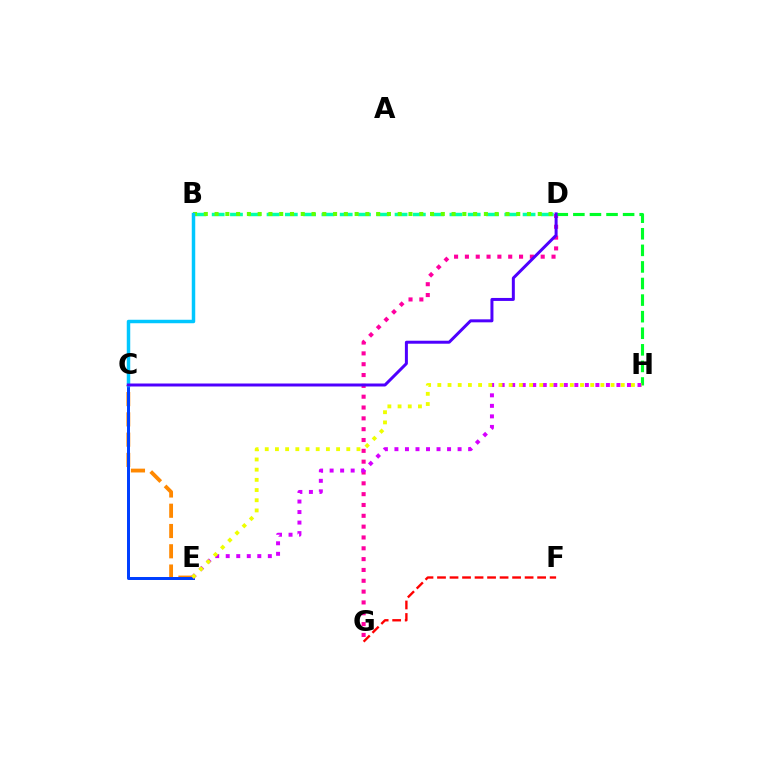{('B', 'D'): [{'color': '#00ffaf', 'line_style': 'dashed', 'thickness': 2.48}, {'color': '#66ff00', 'line_style': 'dotted', 'thickness': 2.93}], ('C', 'E'): [{'color': '#ff8800', 'line_style': 'dashed', 'thickness': 2.75}, {'color': '#003fff', 'line_style': 'solid', 'thickness': 2.15}], ('D', 'G'): [{'color': '#ff00a0', 'line_style': 'dotted', 'thickness': 2.94}], ('D', 'H'): [{'color': '#00ff27', 'line_style': 'dashed', 'thickness': 2.25}], ('E', 'H'): [{'color': '#d600ff', 'line_style': 'dotted', 'thickness': 2.86}, {'color': '#eeff00', 'line_style': 'dotted', 'thickness': 2.77}], ('B', 'C'): [{'color': '#00c7ff', 'line_style': 'solid', 'thickness': 2.5}], ('F', 'G'): [{'color': '#ff0000', 'line_style': 'dashed', 'thickness': 1.7}], ('C', 'D'): [{'color': '#4f00ff', 'line_style': 'solid', 'thickness': 2.15}]}